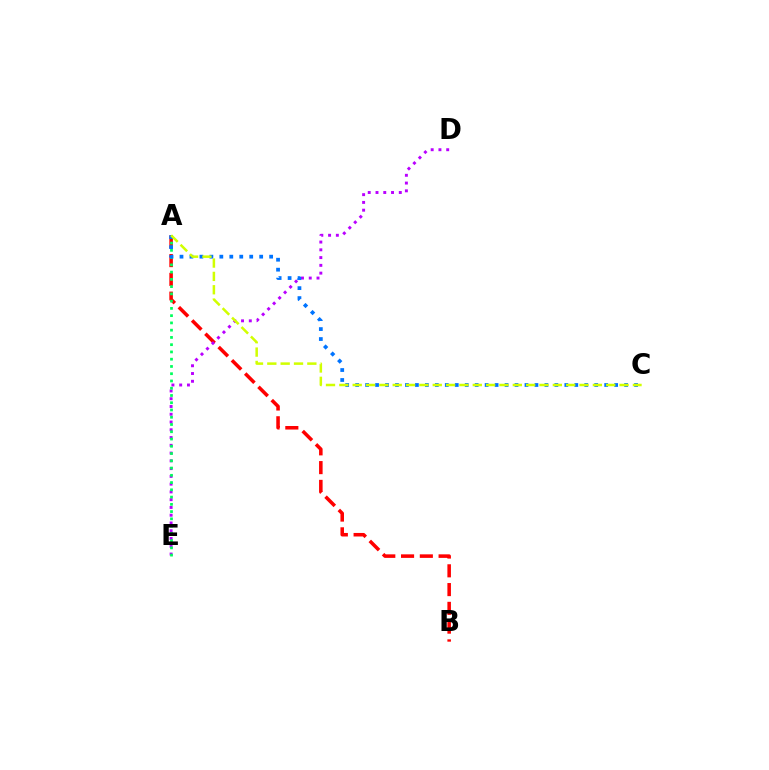{('A', 'B'): [{'color': '#ff0000', 'line_style': 'dashed', 'thickness': 2.55}], ('D', 'E'): [{'color': '#b900ff', 'line_style': 'dotted', 'thickness': 2.11}], ('A', 'E'): [{'color': '#00ff5c', 'line_style': 'dotted', 'thickness': 1.97}], ('A', 'C'): [{'color': '#0074ff', 'line_style': 'dotted', 'thickness': 2.71}, {'color': '#d1ff00', 'line_style': 'dashed', 'thickness': 1.81}]}